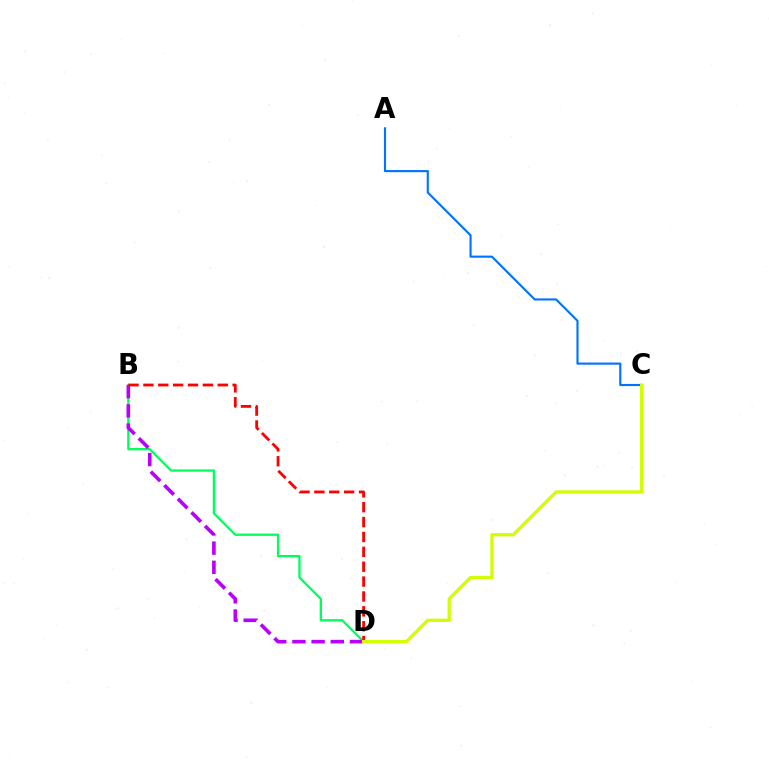{('B', 'D'): [{'color': '#00ff5c', 'line_style': 'solid', 'thickness': 1.66}, {'color': '#b900ff', 'line_style': 'dashed', 'thickness': 2.61}, {'color': '#ff0000', 'line_style': 'dashed', 'thickness': 2.02}], ('A', 'C'): [{'color': '#0074ff', 'line_style': 'solid', 'thickness': 1.54}], ('C', 'D'): [{'color': '#d1ff00', 'line_style': 'solid', 'thickness': 2.36}]}